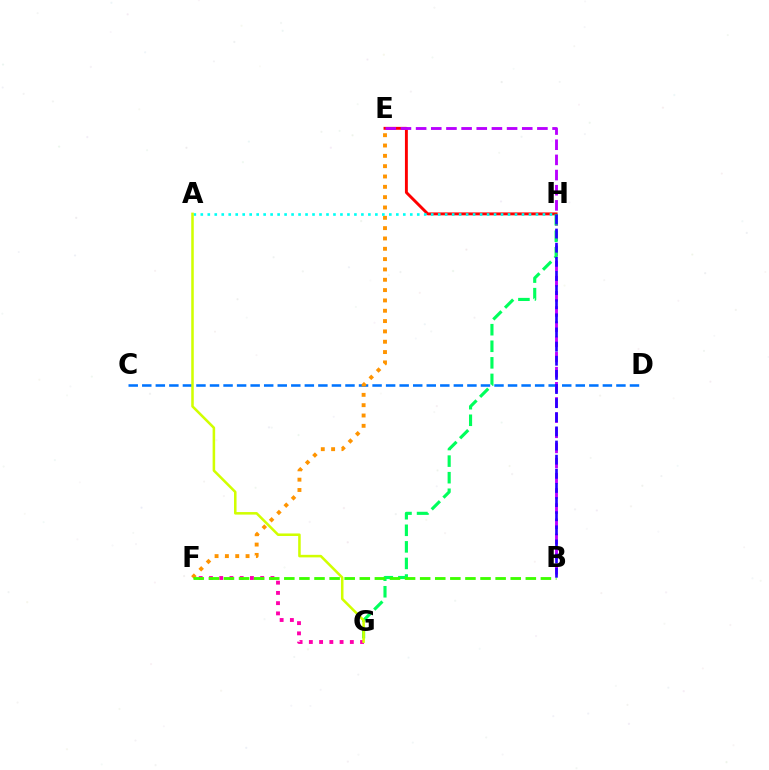{('C', 'D'): [{'color': '#0074ff', 'line_style': 'dashed', 'thickness': 1.84}], ('E', 'H'): [{'color': '#ff0000', 'line_style': 'solid', 'thickness': 2.1}], ('E', 'F'): [{'color': '#ff9400', 'line_style': 'dotted', 'thickness': 2.81}], ('B', 'E'): [{'color': '#b900ff', 'line_style': 'dashed', 'thickness': 2.06}], ('F', 'G'): [{'color': '#ff00ac', 'line_style': 'dotted', 'thickness': 2.78}], ('A', 'H'): [{'color': '#00fff6', 'line_style': 'dotted', 'thickness': 1.9}], ('G', 'H'): [{'color': '#00ff5c', 'line_style': 'dashed', 'thickness': 2.25}], ('B', 'F'): [{'color': '#3dff00', 'line_style': 'dashed', 'thickness': 2.05}], ('B', 'H'): [{'color': '#2500ff', 'line_style': 'dashed', 'thickness': 1.92}], ('A', 'G'): [{'color': '#d1ff00', 'line_style': 'solid', 'thickness': 1.83}]}